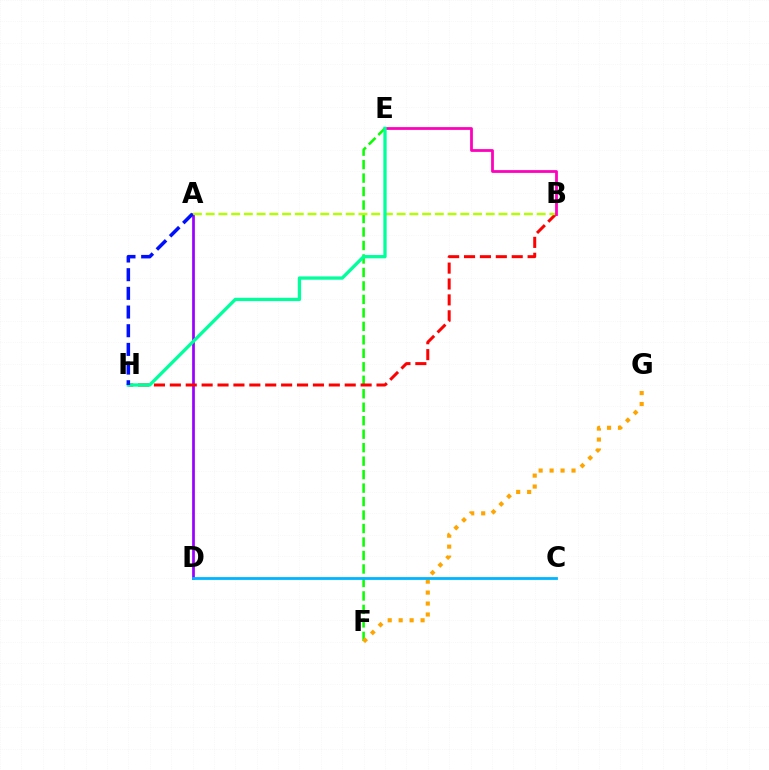{('E', 'F'): [{'color': '#08ff00', 'line_style': 'dashed', 'thickness': 1.83}], ('A', 'D'): [{'color': '#9b00ff', 'line_style': 'solid', 'thickness': 1.97}], ('F', 'G'): [{'color': '#ffa500', 'line_style': 'dotted', 'thickness': 2.98}], ('B', 'H'): [{'color': '#ff0000', 'line_style': 'dashed', 'thickness': 2.16}], ('C', 'D'): [{'color': '#00b5ff', 'line_style': 'solid', 'thickness': 2.01}], ('A', 'B'): [{'color': '#b3ff00', 'line_style': 'dashed', 'thickness': 1.73}], ('B', 'E'): [{'color': '#ff00bd', 'line_style': 'solid', 'thickness': 2.0}], ('E', 'H'): [{'color': '#00ff9d', 'line_style': 'solid', 'thickness': 2.37}], ('A', 'H'): [{'color': '#0010ff', 'line_style': 'dashed', 'thickness': 2.54}]}